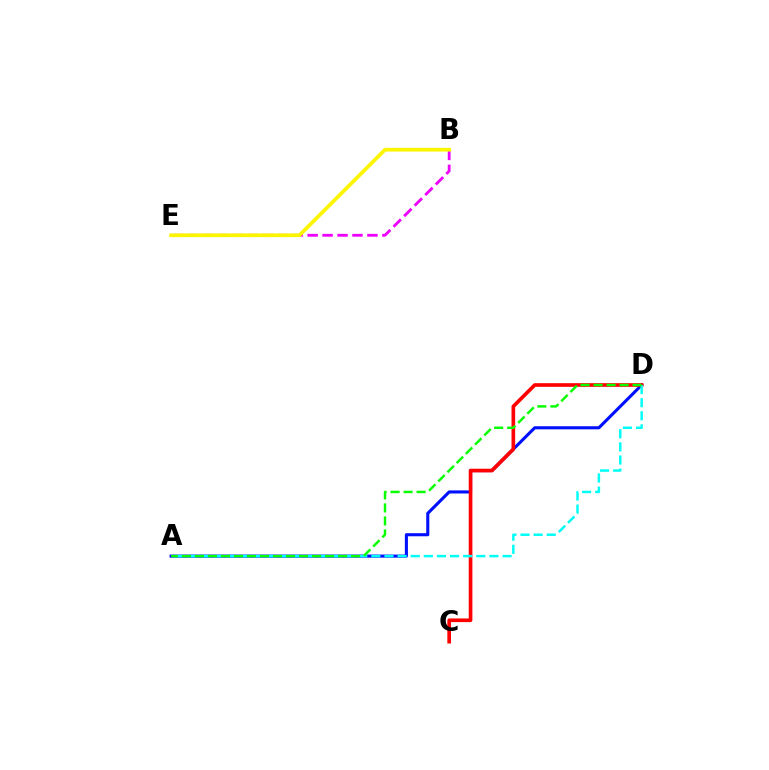{('A', 'D'): [{'color': '#0010ff', 'line_style': 'solid', 'thickness': 2.23}, {'color': '#00fff6', 'line_style': 'dashed', 'thickness': 1.78}, {'color': '#08ff00', 'line_style': 'dashed', 'thickness': 1.77}], ('C', 'D'): [{'color': '#ff0000', 'line_style': 'solid', 'thickness': 2.63}], ('B', 'E'): [{'color': '#ee00ff', 'line_style': 'dashed', 'thickness': 2.03}, {'color': '#fcf500', 'line_style': 'solid', 'thickness': 2.68}]}